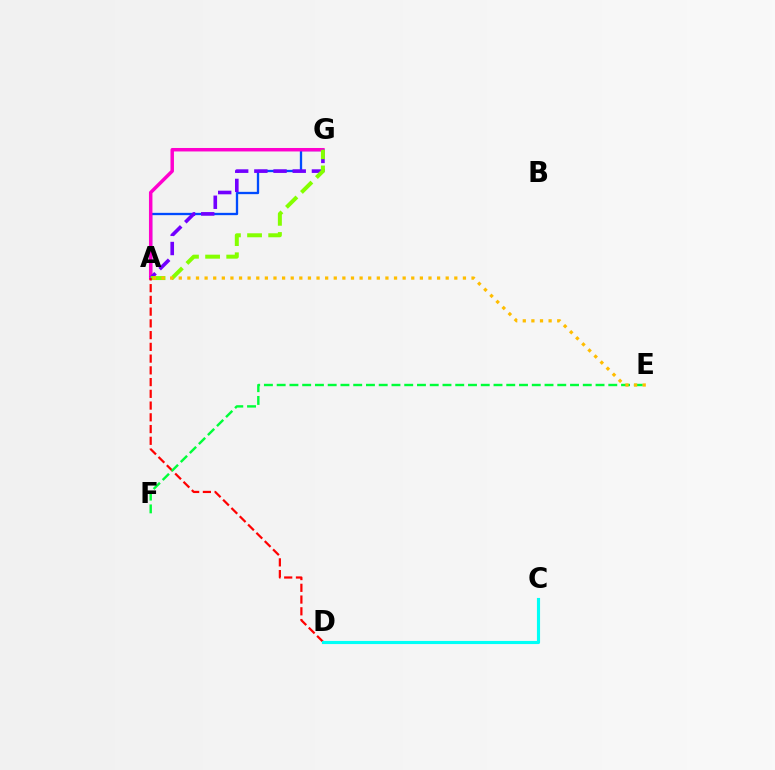{('A', 'G'): [{'color': '#004bff', 'line_style': 'solid', 'thickness': 1.67}, {'color': '#ff00cf', 'line_style': 'solid', 'thickness': 2.5}, {'color': '#7200ff', 'line_style': 'dashed', 'thickness': 2.61}, {'color': '#84ff00', 'line_style': 'dashed', 'thickness': 2.87}], ('A', 'D'): [{'color': '#ff0000', 'line_style': 'dashed', 'thickness': 1.6}], ('C', 'D'): [{'color': '#00fff6', 'line_style': 'solid', 'thickness': 2.25}], ('E', 'F'): [{'color': '#00ff39', 'line_style': 'dashed', 'thickness': 1.73}], ('A', 'E'): [{'color': '#ffbd00', 'line_style': 'dotted', 'thickness': 2.34}]}